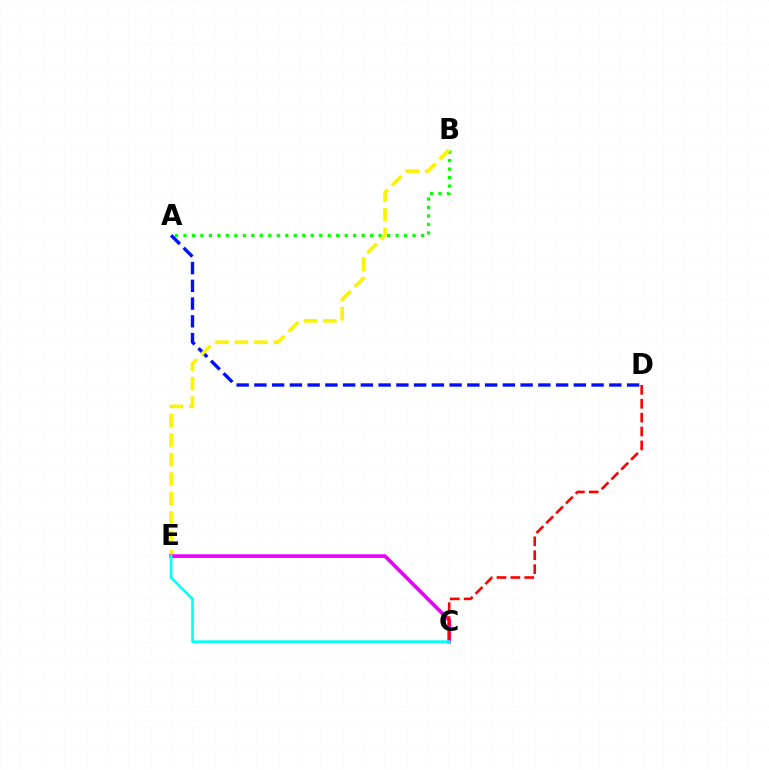{('A', 'B'): [{'color': '#08ff00', 'line_style': 'dotted', 'thickness': 2.31}], ('A', 'D'): [{'color': '#0010ff', 'line_style': 'dashed', 'thickness': 2.41}], ('B', 'E'): [{'color': '#fcf500', 'line_style': 'dashed', 'thickness': 2.64}], ('C', 'E'): [{'color': '#ee00ff', 'line_style': 'solid', 'thickness': 2.65}, {'color': '#00fff6', 'line_style': 'solid', 'thickness': 1.89}], ('C', 'D'): [{'color': '#ff0000', 'line_style': 'dashed', 'thickness': 1.89}]}